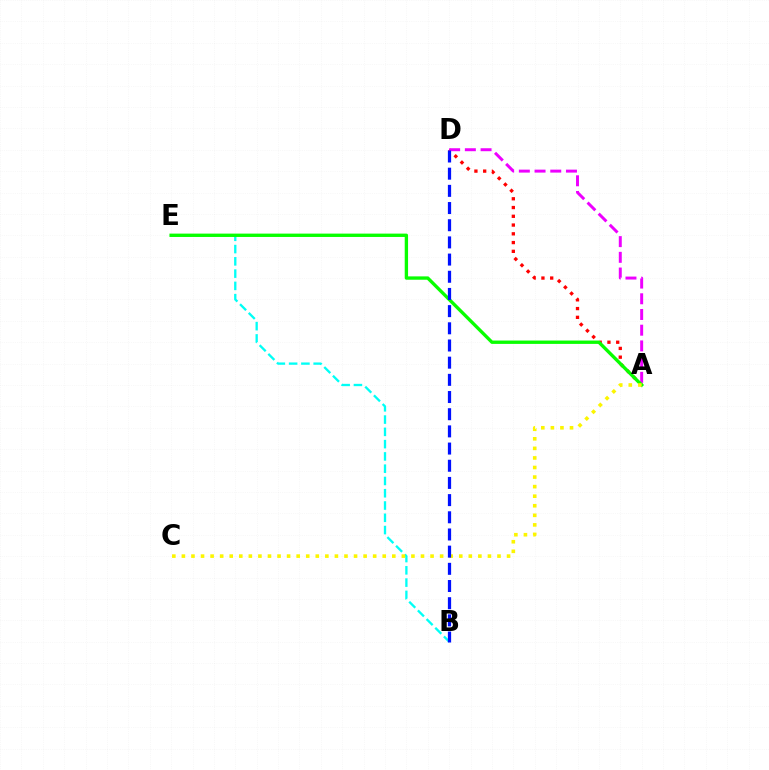{('A', 'D'): [{'color': '#ff0000', 'line_style': 'dotted', 'thickness': 2.38}, {'color': '#ee00ff', 'line_style': 'dashed', 'thickness': 2.13}], ('B', 'E'): [{'color': '#00fff6', 'line_style': 'dashed', 'thickness': 1.67}], ('A', 'E'): [{'color': '#08ff00', 'line_style': 'solid', 'thickness': 2.41}], ('A', 'C'): [{'color': '#fcf500', 'line_style': 'dotted', 'thickness': 2.6}], ('B', 'D'): [{'color': '#0010ff', 'line_style': 'dashed', 'thickness': 2.33}]}